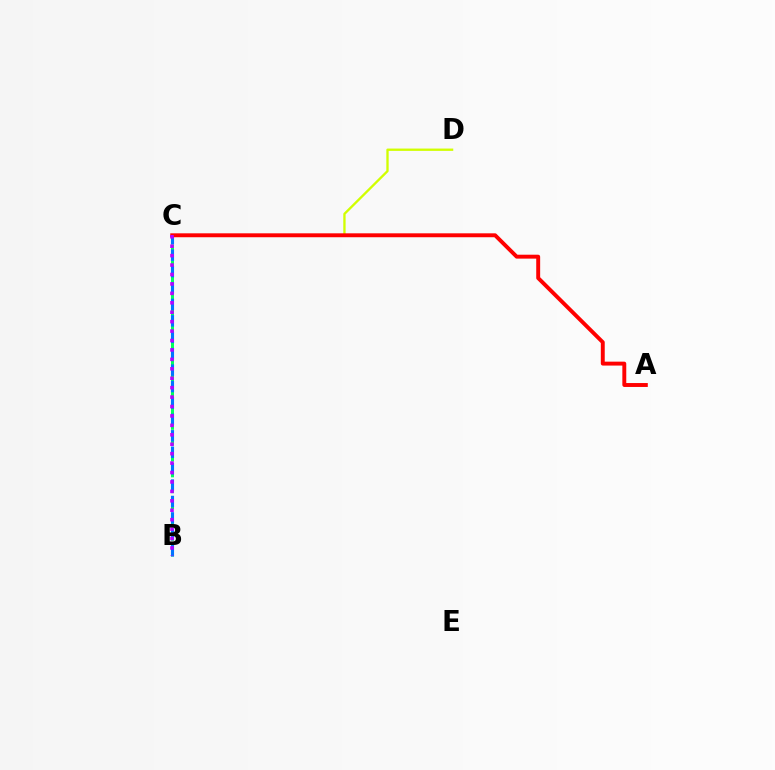{('C', 'D'): [{'color': '#d1ff00', 'line_style': 'solid', 'thickness': 1.68}], ('B', 'C'): [{'color': '#00ff5c', 'line_style': 'dashed', 'thickness': 2.15}, {'color': '#0074ff', 'line_style': 'dashed', 'thickness': 2.23}, {'color': '#b900ff', 'line_style': 'dotted', 'thickness': 2.56}], ('A', 'C'): [{'color': '#ff0000', 'line_style': 'solid', 'thickness': 2.82}]}